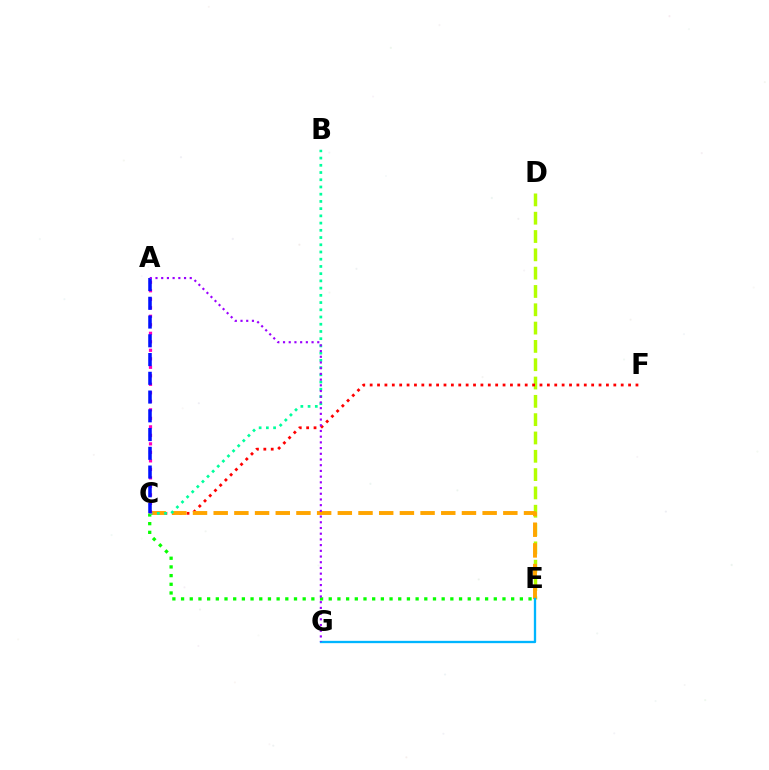{('D', 'E'): [{'color': '#b3ff00', 'line_style': 'dashed', 'thickness': 2.49}], ('C', 'F'): [{'color': '#ff0000', 'line_style': 'dotted', 'thickness': 2.01}], ('C', 'E'): [{'color': '#ffa500', 'line_style': 'dashed', 'thickness': 2.81}, {'color': '#08ff00', 'line_style': 'dotted', 'thickness': 2.36}], ('B', 'C'): [{'color': '#00ff9d', 'line_style': 'dotted', 'thickness': 1.96}], ('A', 'C'): [{'color': '#ff00bd', 'line_style': 'dotted', 'thickness': 2.31}, {'color': '#0010ff', 'line_style': 'dashed', 'thickness': 2.55}], ('E', 'G'): [{'color': '#00b5ff', 'line_style': 'solid', 'thickness': 1.67}], ('A', 'G'): [{'color': '#9b00ff', 'line_style': 'dotted', 'thickness': 1.55}]}